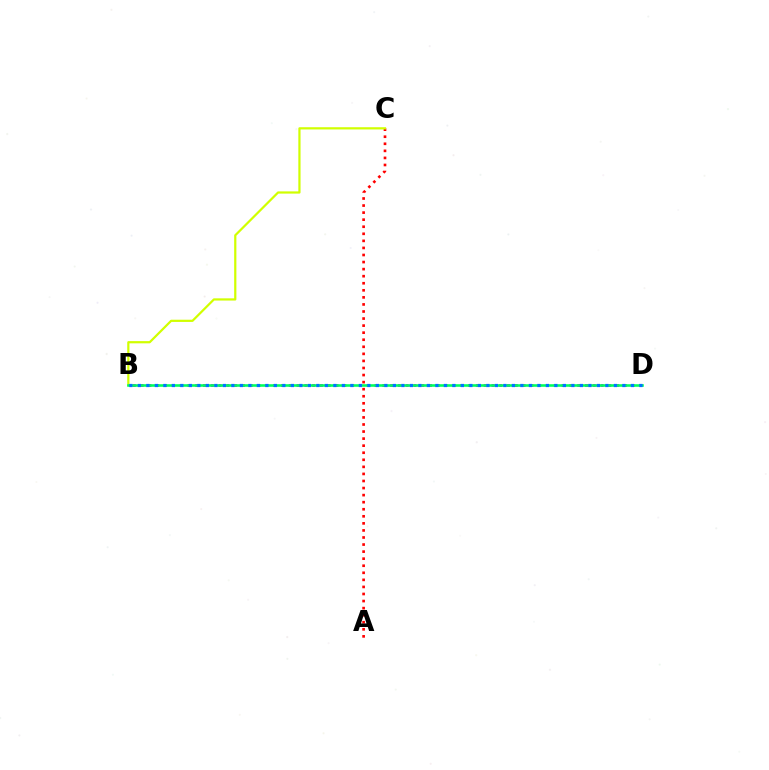{('A', 'C'): [{'color': '#ff0000', 'line_style': 'dotted', 'thickness': 1.92}], ('B', 'D'): [{'color': '#b900ff', 'line_style': 'dotted', 'thickness': 2.12}, {'color': '#00ff5c', 'line_style': 'solid', 'thickness': 1.86}, {'color': '#0074ff', 'line_style': 'dotted', 'thickness': 2.31}], ('B', 'C'): [{'color': '#d1ff00', 'line_style': 'solid', 'thickness': 1.6}]}